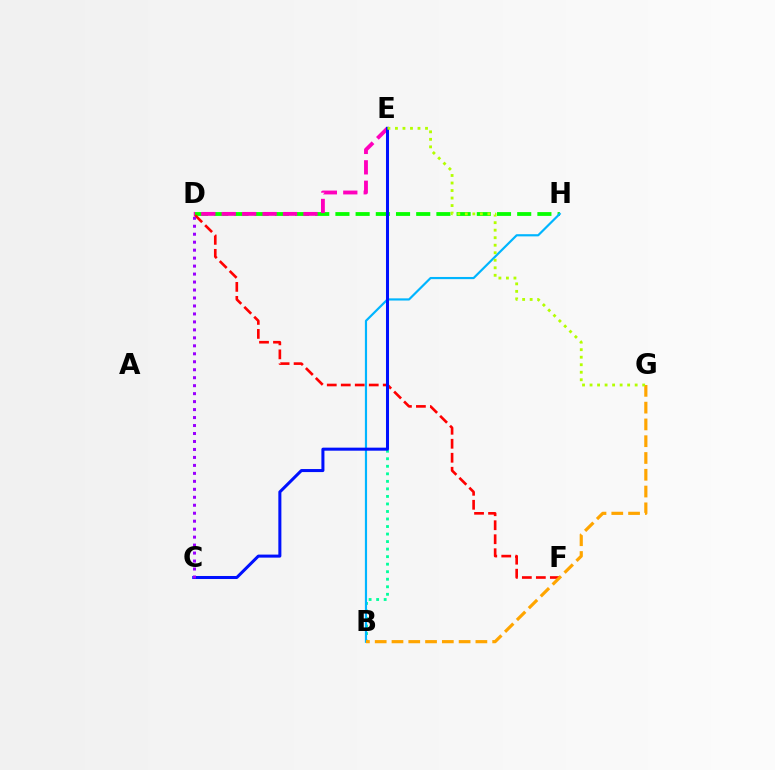{('D', 'H'): [{'color': '#08ff00', 'line_style': 'dashed', 'thickness': 2.74}], ('D', 'E'): [{'color': '#ff00bd', 'line_style': 'dashed', 'thickness': 2.77}], ('D', 'F'): [{'color': '#ff0000', 'line_style': 'dashed', 'thickness': 1.9}], ('B', 'E'): [{'color': '#00ff9d', 'line_style': 'dotted', 'thickness': 2.05}], ('B', 'H'): [{'color': '#00b5ff', 'line_style': 'solid', 'thickness': 1.57}], ('C', 'E'): [{'color': '#0010ff', 'line_style': 'solid', 'thickness': 2.18}], ('B', 'G'): [{'color': '#ffa500', 'line_style': 'dashed', 'thickness': 2.28}], ('E', 'G'): [{'color': '#b3ff00', 'line_style': 'dotted', 'thickness': 2.04}], ('C', 'D'): [{'color': '#9b00ff', 'line_style': 'dotted', 'thickness': 2.17}]}